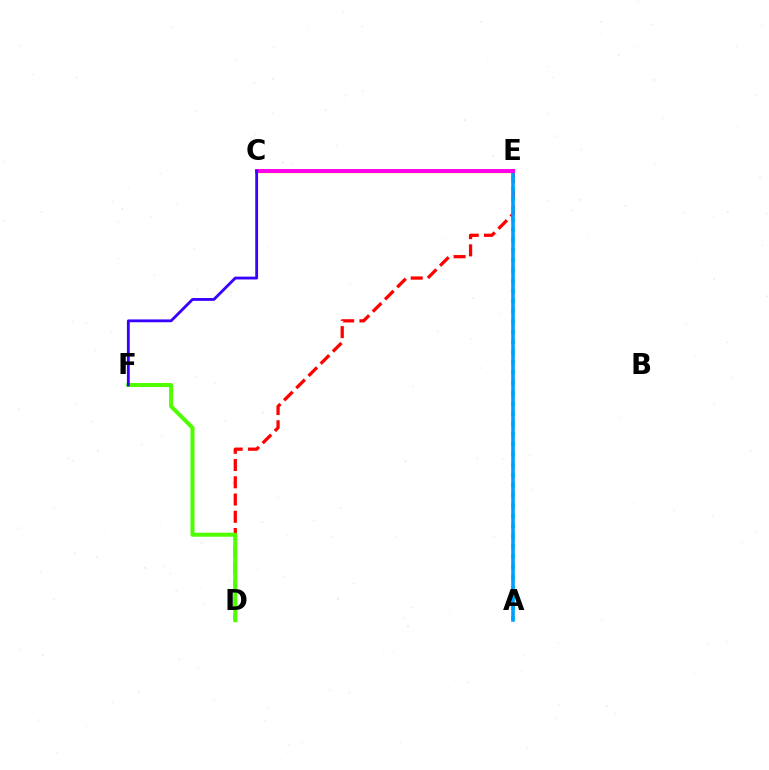{('D', 'E'): [{'color': '#ff0000', 'line_style': 'dashed', 'thickness': 2.34}], ('C', 'E'): [{'color': '#ffd500', 'line_style': 'solid', 'thickness': 2.46}, {'color': '#ff00ed', 'line_style': 'solid', 'thickness': 2.84}], ('A', 'E'): [{'color': '#00ff86', 'line_style': 'dotted', 'thickness': 2.78}, {'color': '#009eff', 'line_style': 'solid', 'thickness': 2.58}], ('D', 'F'): [{'color': '#4fff00', 'line_style': 'solid', 'thickness': 2.9}], ('C', 'F'): [{'color': '#3700ff', 'line_style': 'solid', 'thickness': 2.03}]}